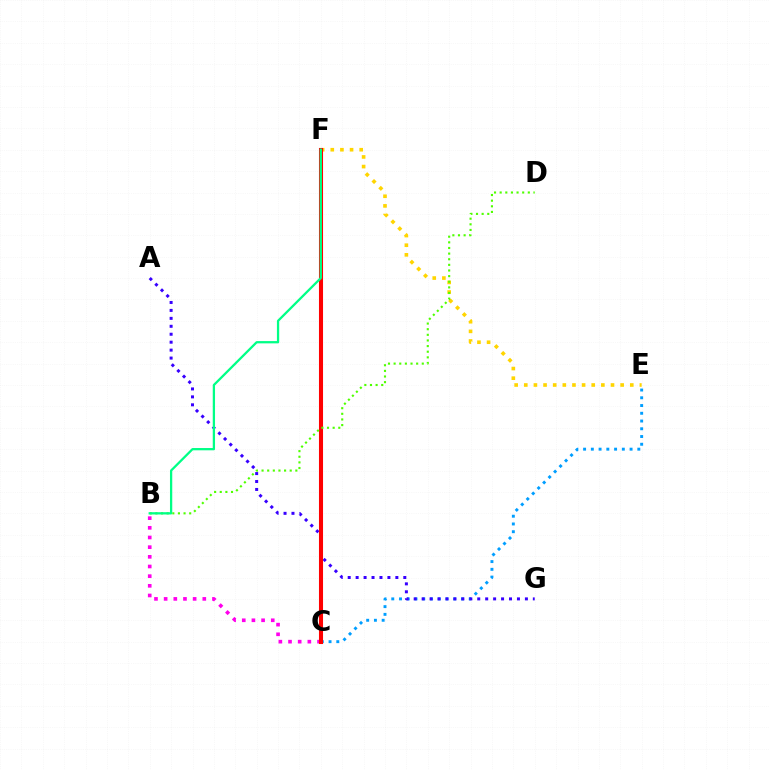{('C', 'E'): [{'color': '#009eff', 'line_style': 'dotted', 'thickness': 2.1}], ('B', 'C'): [{'color': '#ff00ed', 'line_style': 'dotted', 'thickness': 2.63}], ('A', 'G'): [{'color': '#3700ff', 'line_style': 'dotted', 'thickness': 2.16}], ('E', 'F'): [{'color': '#ffd500', 'line_style': 'dotted', 'thickness': 2.62}], ('C', 'F'): [{'color': '#ff0000', 'line_style': 'solid', 'thickness': 2.93}], ('B', 'D'): [{'color': '#4fff00', 'line_style': 'dotted', 'thickness': 1.53}], ('B', 'F'): [{'color': '#00ff86', 'line_style': 'solid', 'thickness': 1.64}]}